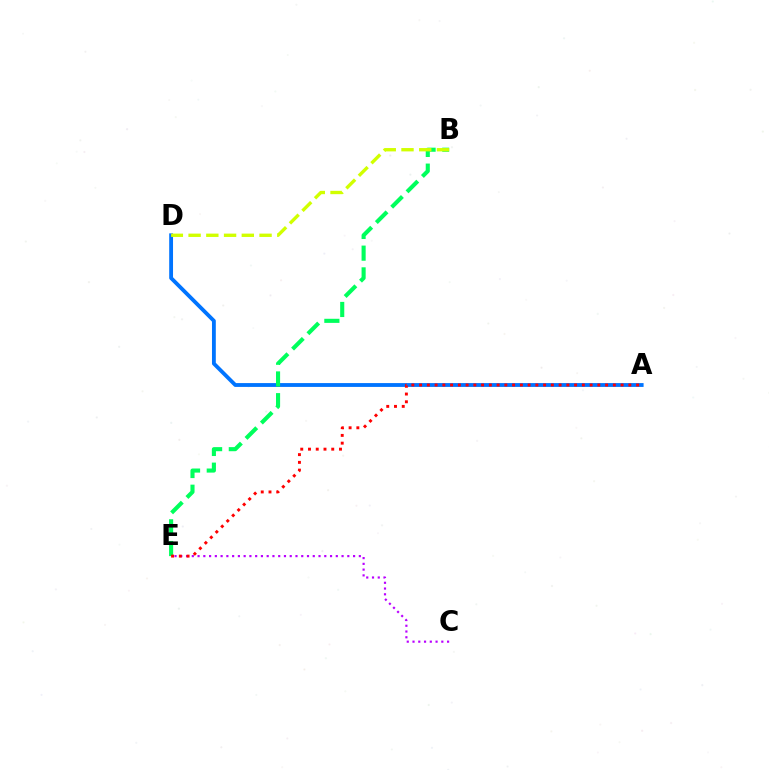{('A', 'D'): [{'color': '#0074ff', 'line_style': 'solid', 'thickness': 2.76}], ('C', 'E'): [{'color': '#b900ff', 'line_style': 'dotted', 'thickness': 1.56}], ('B', 'E'): [{'color': '#00ff5c', 'line_style': 'dashed', 'thickness': 2.95}], ('B', 'D'): [{'color': '#d1ff00', 'line_style': 'dashed', 'thickness': 2.41}], ('A', 'E'): [{'color': '#ff0000', 'line_style': 'dotted', 'thickness': 2.11}]}